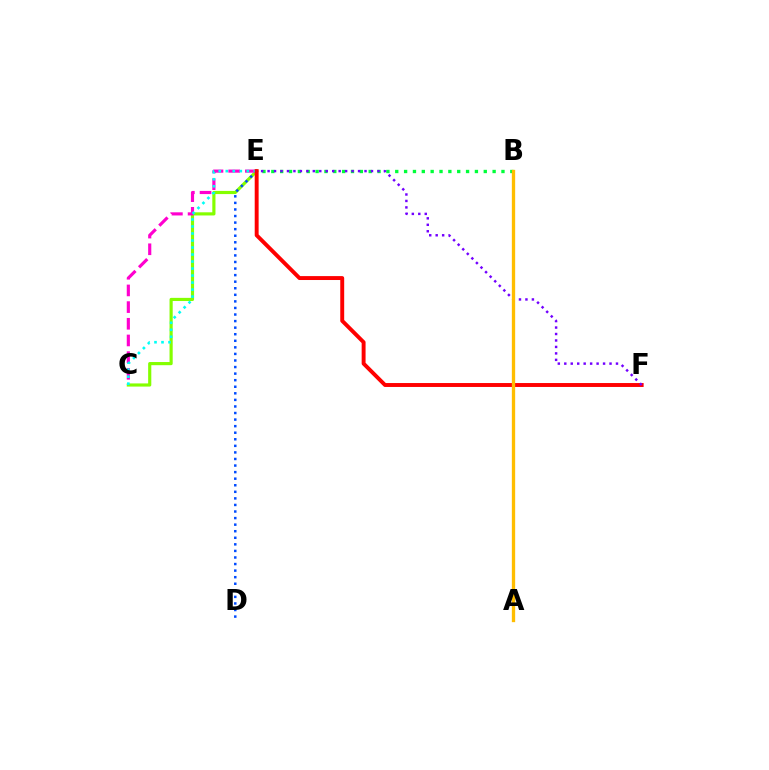{('C', 'E'): [{'color': '#84ff00', 'line_style': 'solid', 'thickness': 2.27}, {'color': '#ff00cf', 'line_style': 'dashed', 'thickness': 2.27}, {'color': '#00fff6', 'line_style': 'dotted', 'thickness': 1.9}], ('B', 'E'): [{'color': '#00ff39', 'line_style': 'dotted', 'thickness': 2.41}], ('D', 'E'): [{'color': '#004bff', 'line_style': 'dotted', 'thickness': 1.78}], ('E', 'F'): [{'color': '#ff0000', 'line_style': 'solid', 'thickness': 2.82}, {'color': '#7200ff', 'line_style': 'dotted', 'thickness': 1.76}], ('A', 'B'): [{'color': '#ffbd00', 'line_style': 'solid', 'thickness': 2.39}]}